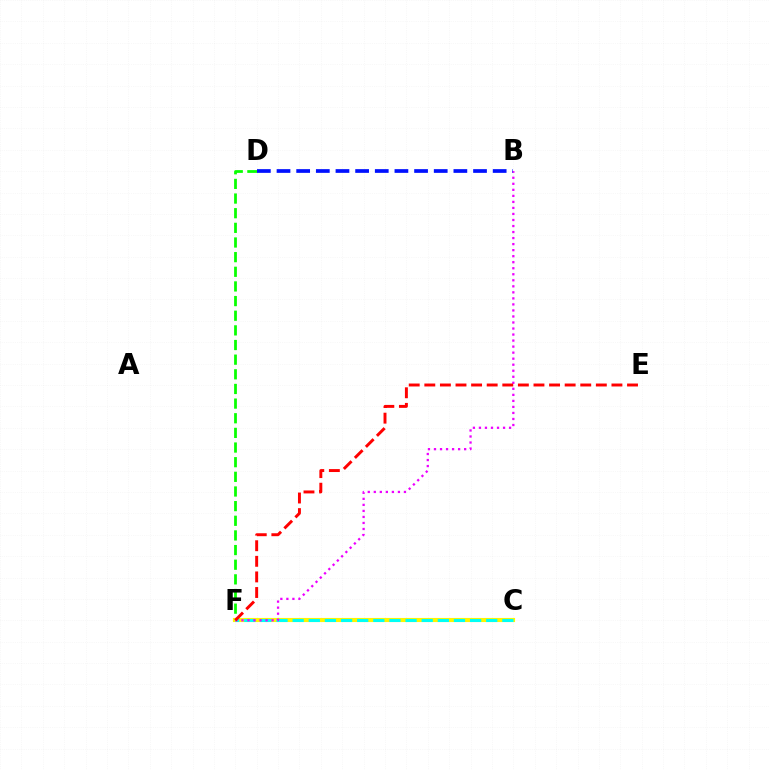{('D', 'F'): [{'color': '#08ff00', 'line_style': 'dashed', 'thickness': 1.99}], ('C', 'F'): [{'color': '#fcf500', 'line_style': 'solid', 'thickness': 2.97}, {'color': '#00fff6', 'line_style': 'dashed', 'thickness': 2.19}], ('B', 'F'): [{'color': '#ee00ff', 'line_style': 'dotted', 'thickness': 1.64}], ('B', 'D'): [{'color': '#0010ff', 'line_style': 'dashed', 'thickness': 2.67}], ('E', 'F'): [{'color': '#ff0000', 'line_style': 'dashed', 'thickness': 2.12}]}